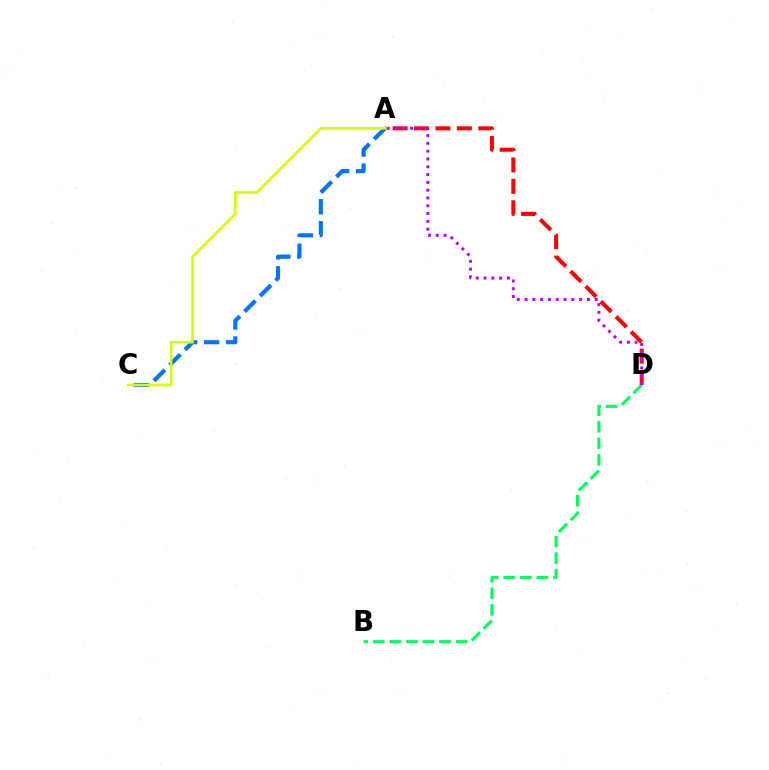{('A', 'D'): [{'color': '#ff0000', 'line_style': 'dashed', 'thickness': 2.91}, {'color': '#b900ff', 'line_style': 'dotted', 'thickness': 2.12}], ('A', 'C'): [{'color': '#0074ff', 'line_style': 'dashed', 'thickness': 2.98}, {'color': '#d1ff00', 'line_style': 'solid', 'thickness': 1.92}], ('B', 'D'): [{'color': '#00ff5c', 'line_style': 'dashed', 'thickness': 2.25}]}